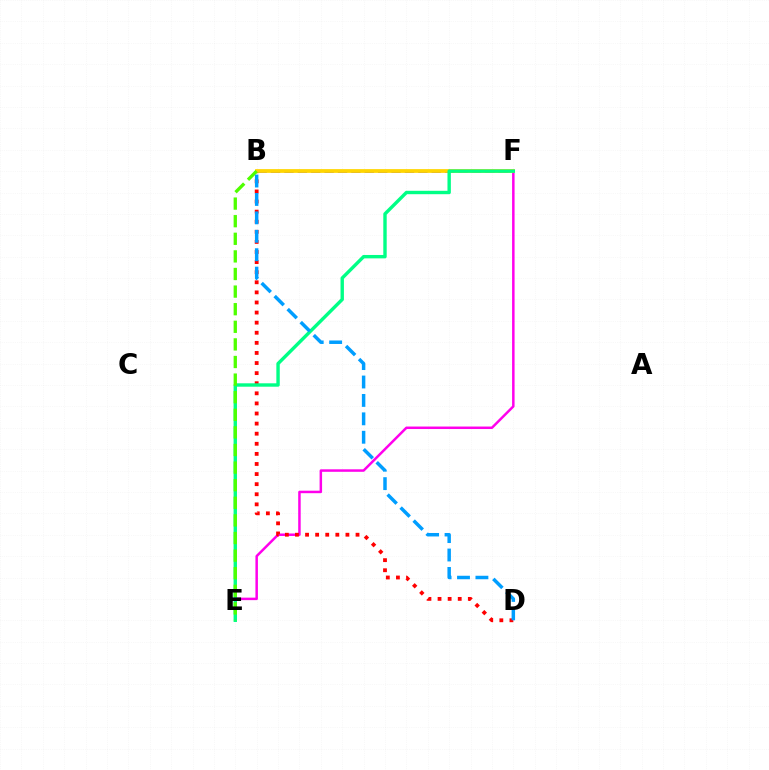{('E', 'F'): [{'color': '#ff00ed', 'line_style': 'solid', 'thickness': 1.8}, {'color': '#00ff86', 'line_style': 'solid', 'thickness': 2.45}], ('B', 'D'): [{'color': '#ff0000', 'line_style': 'dotted', 'thickness': 2.74}, {'color': '#009eff', 'line_style': 'dashed', 'thickness': 2.5}], ('B', 'F'): [{'color': '#3700ff', 'line_style': 'dashed', 'thickness': 1.82}, {'color': '#ffd500', 'line_style': 'solid', 'thickness': 2.7}], ('B', 'E'): [{'color': '#4fff00', 'line_style': 'dashed', 'thickness': 2.39}]}